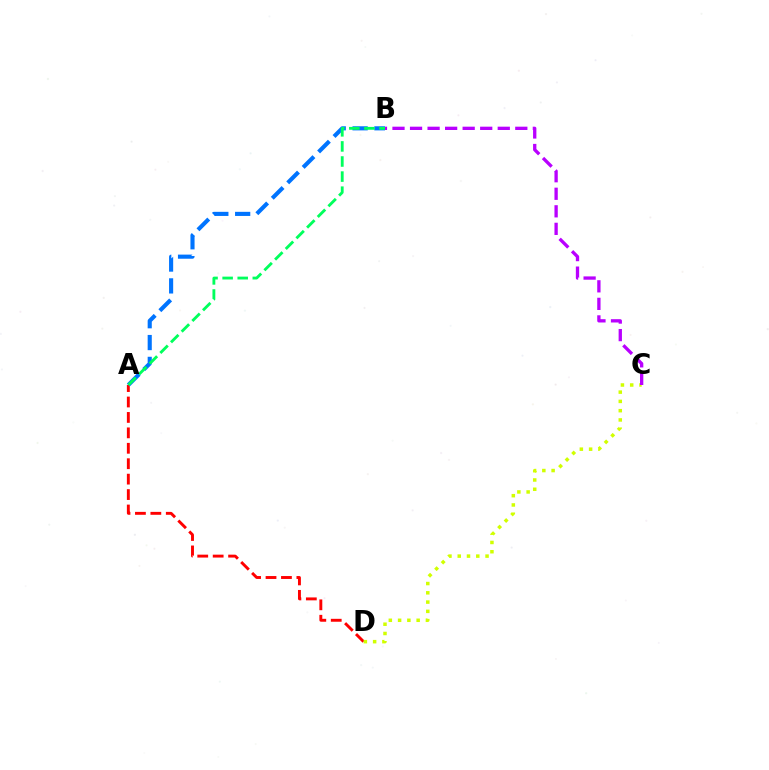{('A', 'D'): [{'color': '#ff0000', 'line_style': 'dashed', 'thickness': 2.1}], ('C', 'D'): [{'color': '#d1ff00', 'line_style': 'dotted', 'thickness': 2.52}], ('A', 'B'): [{'color': '#0074ff', 'line_style': 'dashed', 'thickness': 2.97}, {'color': '#00ff5c', 'line_style': 'dashed', 'thickness': 2.05}], ('B', 'C'): [{'color': '#b900ff', 'line_style': 'dashed', 'thickness': 2.38}]}